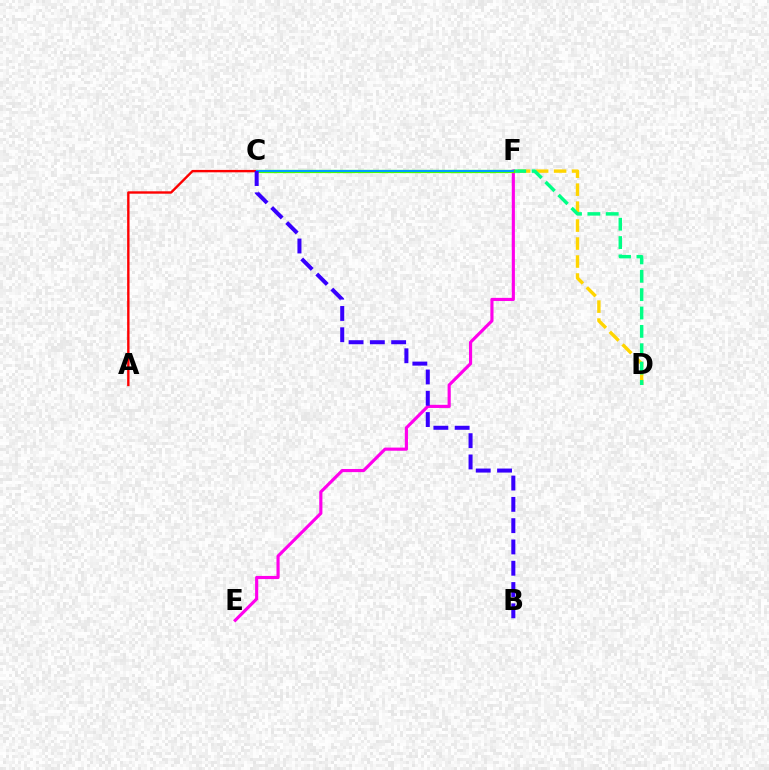{('D', 'F'): [{'color': '#ffd500', 'line_style': 'dashed', 'thickness': 2.44}, {'color': '#00ff86', 'line_style': 'dashed', 'thickness': 2.5}], ('E', 'F'): [{'color': '#ff00ed', 'line_style': 'solid', 'thickness': 2.26}], ('C', 'F'): [{'color': '#4fff00', 'line_style': 'solid', 'thickness': 2.36}, {'color': '#009eff', 'line_style': 'solid', 'thickness': 1.52}], ('A', 'C'): [{'color': '#ff0000', 'line_style': 'solid', 'thickness': 1.72}], ('B', 'C'): [{'color': '#3700ff', 'line_style': 'dashed', 'thickness': 2.89}]}